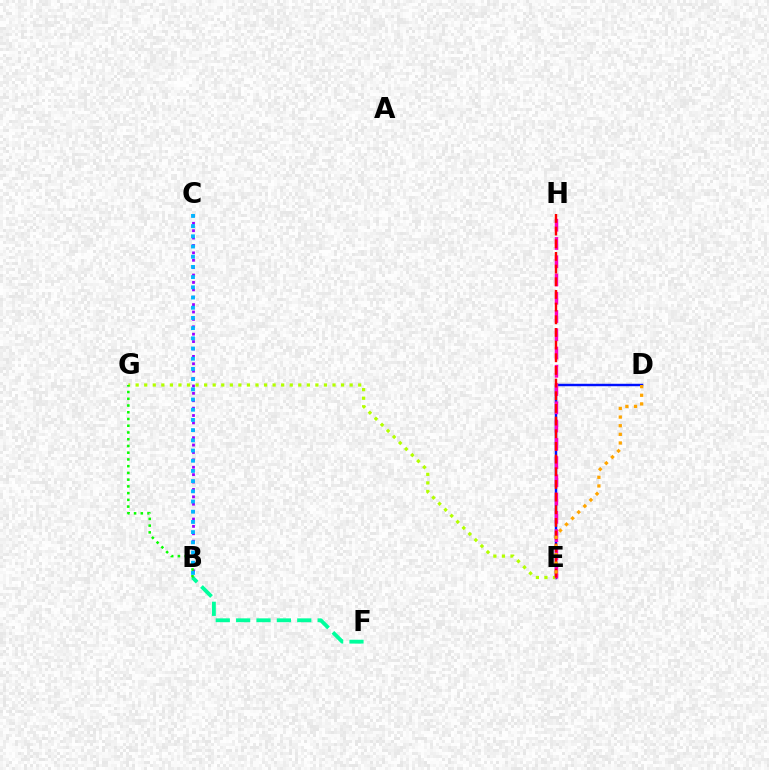{('D', 'E'): [{'color': '#0010ff', 'line_style': 'solid', 'thickness': 1.76}, {'color': '#ffa500', 'line_style': 'dotted', 'thickness': 2.35}], ('E', 'G'): [{'color': '#b3ff00', 'line_style': 'dotted', 'thickness': 2.33}], ('E', 'H'): [{'color': '#ff00bd', 'line_style': 'dashed', 'thickness': 2.48}, {'color': '#ff0000', 'line_style': 'dashed', 'thickness': 1.72}], ('B', 'C'): [{'color': '#9b00ff', 'line_style': 'dotted', 'thickness': 2.01}, {'color': '#00b5ff', 'line_style': 'dotted', 'thickness': 2.77}], ('B', 'F'): [{'color': '#00ff9d', 'line_style': 'dashed', 'thickness': 2.77}], ('B', 'G'): [{'color': '#08ff00', 'line_style': 'dotted', 'thickness': 1.83}]}